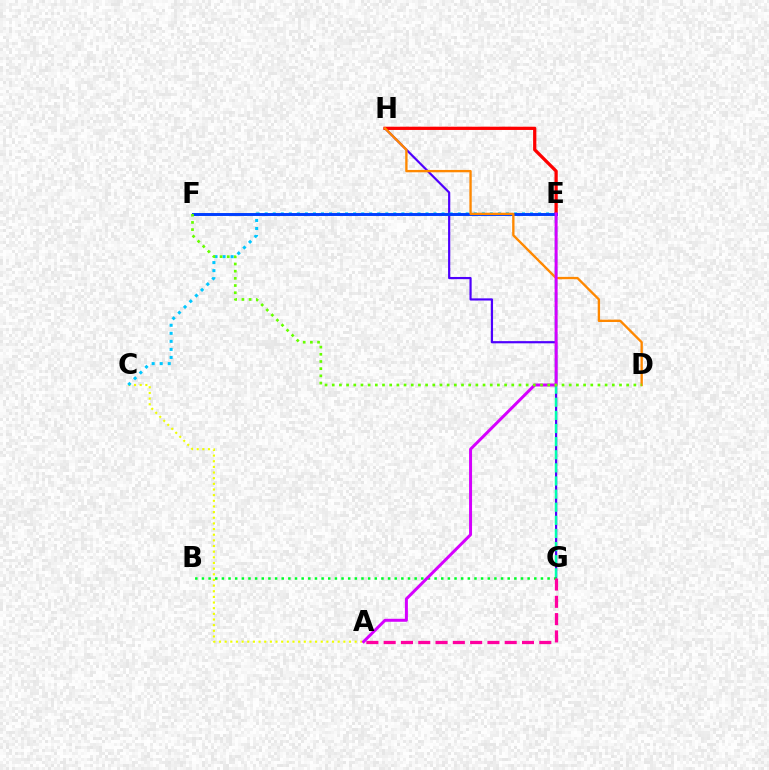{('G', 'H'): [{'color': '#4f00ff', 'line_style': 'solid', 'thickness': 1.58}], ('E', 'G'): [{'color': '#00ffaf', 'line_style': 'dashed', 'thickness': 1.78}], ('A', 'C'): [{'color': '#eeff00', 'line_style': 'dotted', 'thickness': 1.54}], ('C', 'E'): [{'color': '#00c7ff', 'line_style': 'dotted', 'thickness': 2.18}], ('E', 'H'): [{'color': '#ff0000', 'line_style': 'solid', 'thickness': 2.34}], ('E', 'F'): [{'color': '#003fff', 'line_style': 'solid', 'thickness': 2.12}], ('D', 'H'): [{'color': '#ff8800', 'line_style': 'solid', 'thickness': 1.69}], ('B', 'G'): [{'color': '#00ff27', 'line_style': 'dotted', 'thickness': 1.81}], ('A', 'G'): [{'color': '#ff00a0', 'line_style': 'dashed', 'thickness': 2.35}], ('A', 'E'): [{'color': '#d600ff', 'line_style': 'solid', 'thickness': 2.15}], ('D', 'F'): [{'color': '#66ff00', 'line_style': 'dotted', 'thickness': 1.95}]}